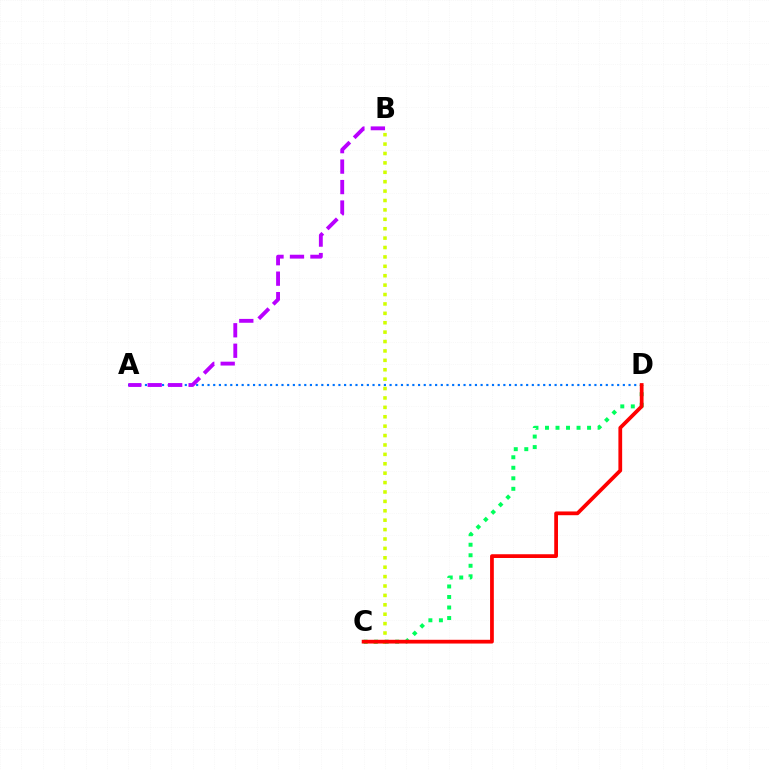{('A', 'D'): [{'color': '#0074ff', 'line_style': 'dotted', 'thickness': 1.55}], ('A', 'B'): [{'color': '#b900ff', 'line_style': 'dashed', 'thickness': 2.78}], ('B', 'C'): [{'color': '#d1ff00', 'line_style': 'dotted', 'thickness': 2.55}], ('C', 'D'): [{'color': '#00ff5c', 'line_style': 'dotted', 'thickness': 2.86}, {'color': '#ff0000', 'line_style': 'solid', 'thickness': 2.7}]}